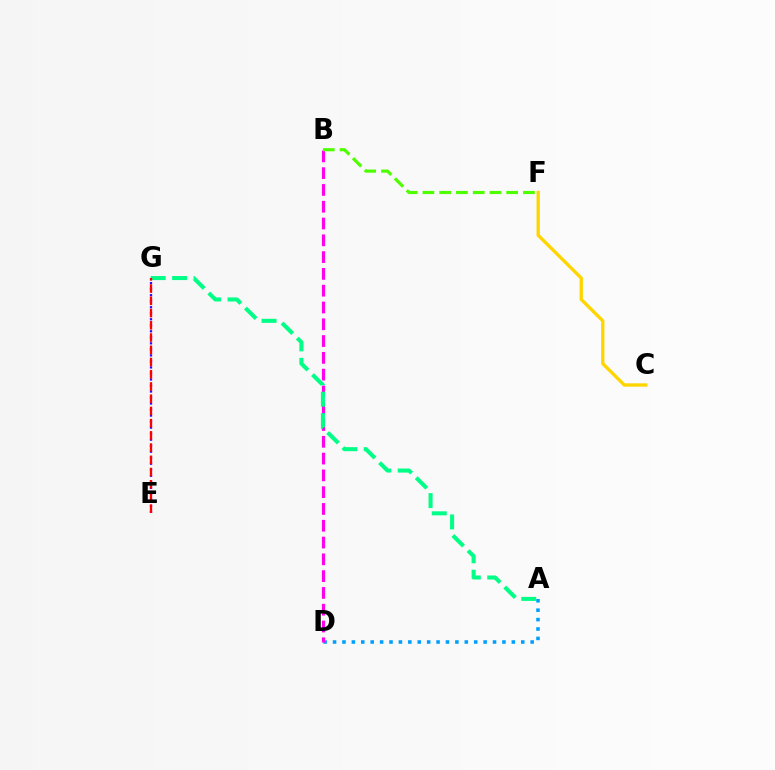{('A', 'D'): [{'color': '#009eff', 'line_style': 'dotted', 'thickness': 2.56}], ('C', 'F'): [{'color': '#ffd500', 'line_style': 'solid', 'thickness': 2.39}], ('B', 'D'): [{'color': '#ff00ed', 'line_style': 'dashed', 'thickness': 2.28}], ('A', 'G'): [{'color': '#00ff86', 'line_style': 'dashed', 'thickness': 2.91}], ('E', 'G'): [{'color': '#3700ff', 'line_style': 'dotted', 'thickness': 1.64}, {'color': '#ff0000', 'line_style': 'dashed', 'thickness': 1.66}], ('B', 'F'): [{'color': '#4fff00', 'line_style': 'dashed', 'thickness': 2.28}]}